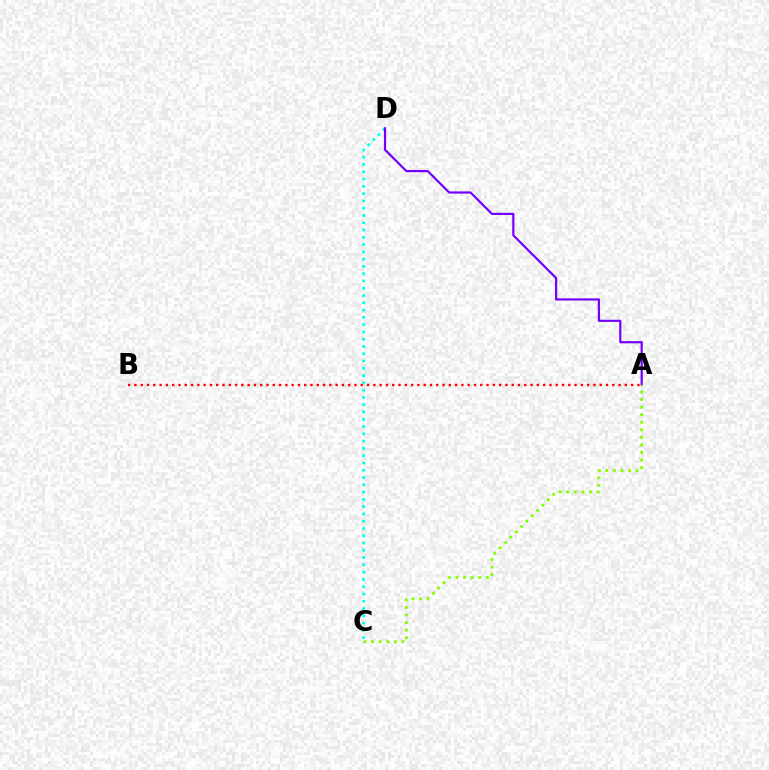{('A', 'B'): [{'color': '#ff0000', 'line_style': 'dotted', 'thickness': 1.71}], ('C', 'D'): [{'color': '#00fff6', 'line_style': 'dotted', 'thickness': 1.98}], ('A', 'D'): [{'color': '#7200ff', 'line_style': 'solid', 'thickness': 1.57}], ('A', 'C'): [{'color': '#84ff00', 'line_style': 'dotted', 'thickness': 2.05}]}